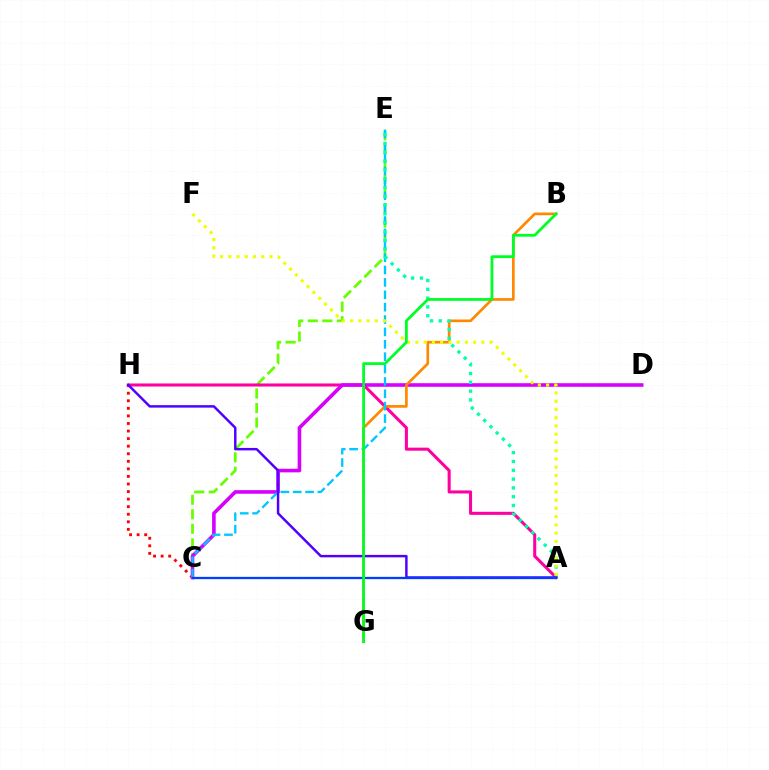{('C', 'H'): [{'color': '#ff0000', 'line_style': 'dotted', 'thickness': 2.06}], ('C', 'E'): [{'color': '#66ff00', 'line_style': 'dashed', 'thickness': 1.97}, {'color': '#00c7ff', 'line_style': 'dashed', 'thickness': 1.68}], ('A', 'H'): [{'color': '#ff00a0', 'line_style': 'solid', 'thickness': 2.2}, {'color': '#4f00ff', 'line_style': 'solid', 'thickness': 1.78}], ('C', 'D'): [{'color': '#d600ff', 'line_style': 'solid', 'thickness': 2.59}], ('B', 'G'): [{'color': '#ff8800', 'line_style': 'solid', 'thickness': 1.93}, {'color': '#00ff27', 'line_style': 'solid', 'thickness': 2.0}], ('A', 'E'): [{'color': '#00ffaf', 'line_style': 'dotted', 'thickness': 2.39}], ('A', 'F'): [{'color': '#eeff00', 'line_style': 'dotted', 'thickness': 2.24}], ('A', 'C'): [{'color': '#003fff', 'line_style': 'solid', 'thickness': 1.65}]}